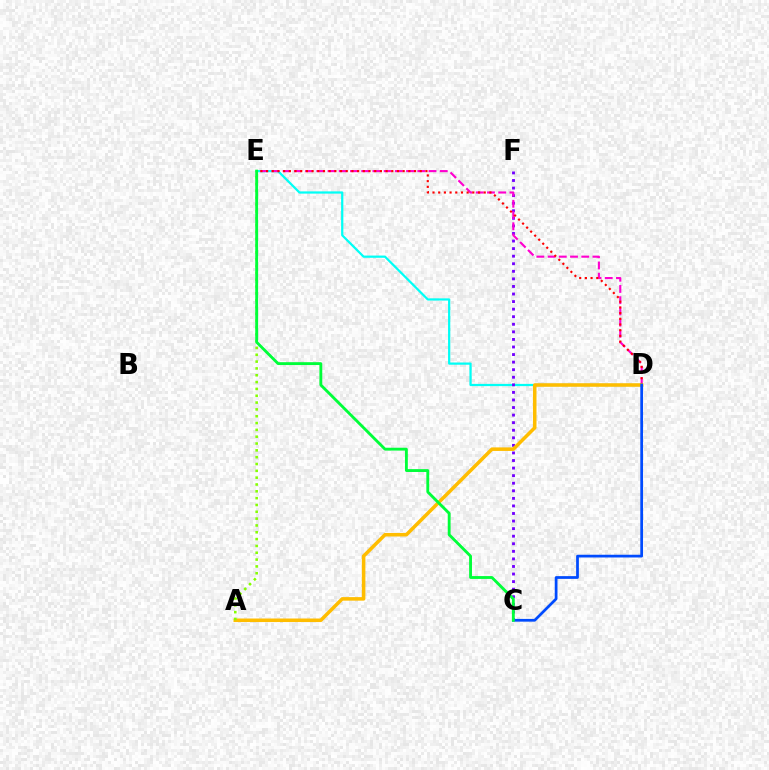{('D', 'E'): [{'color': '#00fff6', 'line_style': 'solid', 'thickness': 1.6}, {'color': '#ff00cf', 'line_style': 'dashed', 'thickness': 1.52}, {'color': '#ff0000', 'line_style': 'dotted', 'thickness': 1.55}], ('C', 'F'): [{'color': '#7200ff', 'line_style': 'dotted', 'thickness': 2.06}], ('A', 'D'): [{'color': '#ffbd00', 'line_style': 'solid', 'thickness': 2.55}], ('A', 'E'): [{'color': '#84ff00', 'line_style': 'dotted', 'thickness': 1.85}], ('C', 'D'): [{'color': '#004bff', 'line_style': 'solid', 'thickness': 1.97}], ('C', 'E'): [{'color': '#00ff39', 'line_style': 'solid', 'thickness': 2.05}]}